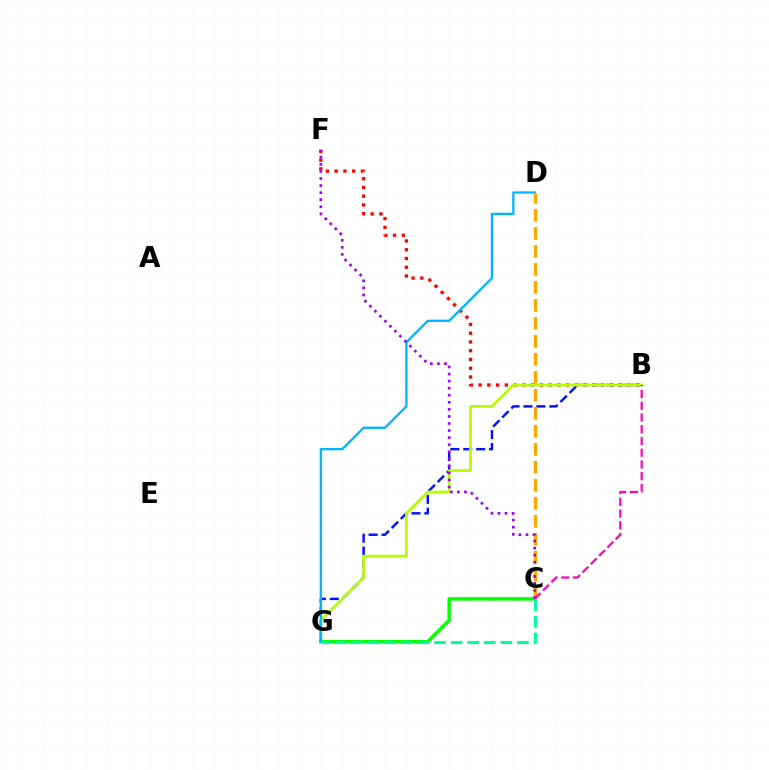{('B', 'F'): [{'color': '#ff0000', 'line_style': 'dotted', 'thickness': 2.38}], ('B', 'G'): [{'color': '#0010ff', 'line_style': 'dashed', 'thickness': 1.76}, {'color': '#b3ff00', 'line_style': 'solid', 'thickness': 1.98}], ('C', 'G'): [{'color': '#08ff00', 'line_style': 'solid', 'thickness': 2.5}, {'color': '#00ff9d', 'line_style': 'dashed', 'thickness': 2.25}], ('D', 'G'): [{'color': '#00b5ff', 'line_style': 'solid', 'thickness': 1.64}], ('C', 'D'): [{'color': '#ffa500', 'line_style': 'dashed', 'thickness': 2.44}], ('C', 'F'): [{'color': '#9b00ff', 'line_style': 'dotted', 'thickness': 1.92}], ('B', 'C'): [{'color': '#ff00bd', 'line_style': 'dashed', 'thickness': 1.6}]}